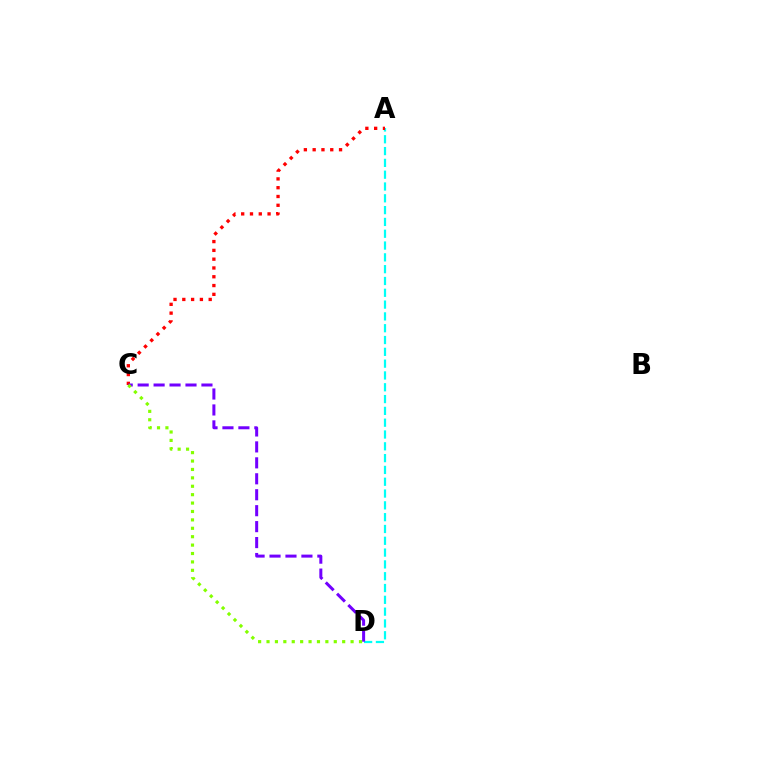{('A', 'D'): [{'color': '#00fff6', 'line_style': 'dashed', 'thickness': 1.6}], ('A', 'C'): [{'color': '#ff0000', 'line_style': 'dotted', 'thickness': 2.39}], ('C', 'D'): [{'color': '#7200ff', 'line_style': 'dashed', 'thickness': 2.17}, {'color': '#84ff00', 'line_style': 'dotted', 'thickness': 2.28}]}